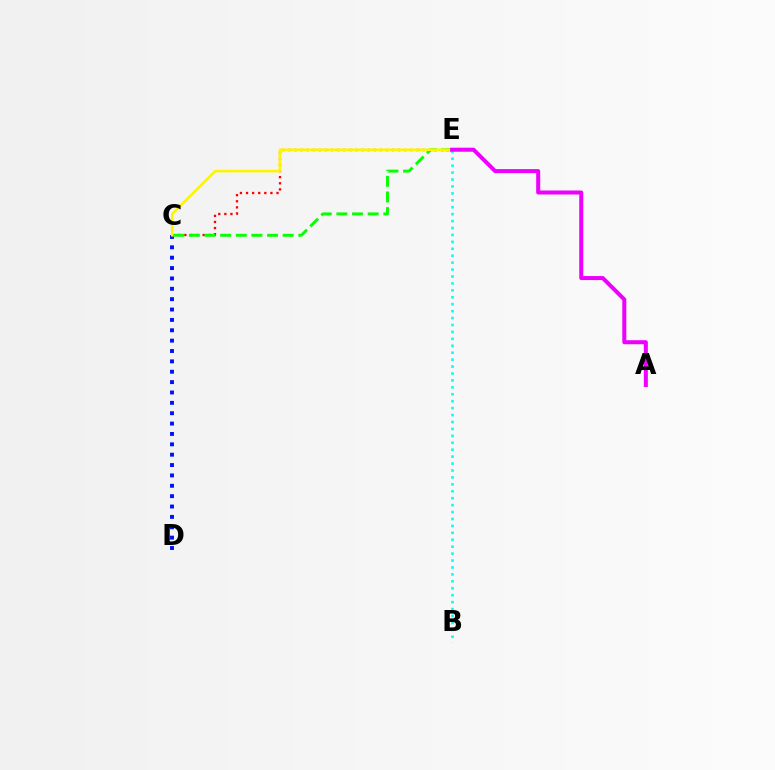{('B', 'E'): [{'color': '#00fff6', 'line_style': 'dotted', 'thickness': 1.88}], ('C', 'E'): [{'color': '#ff0000', 'line_style': 'dotted', 'thickness': 1.66}, {'color': '#08ff00', 'line_style': 'dashed', 'thickness': 2.12}, {'color': '#fcf500', 'line_style': 'solid', 'thickness': 1.86}], ('C', 'D'): [{'color': '#0010ff', 'line_style': 'dotted', 'thickness': 2.82}], ('A', 'E'): [{'color': '#ee00ff', 'line_style': 'solid', 'thickness': 2.89}]}